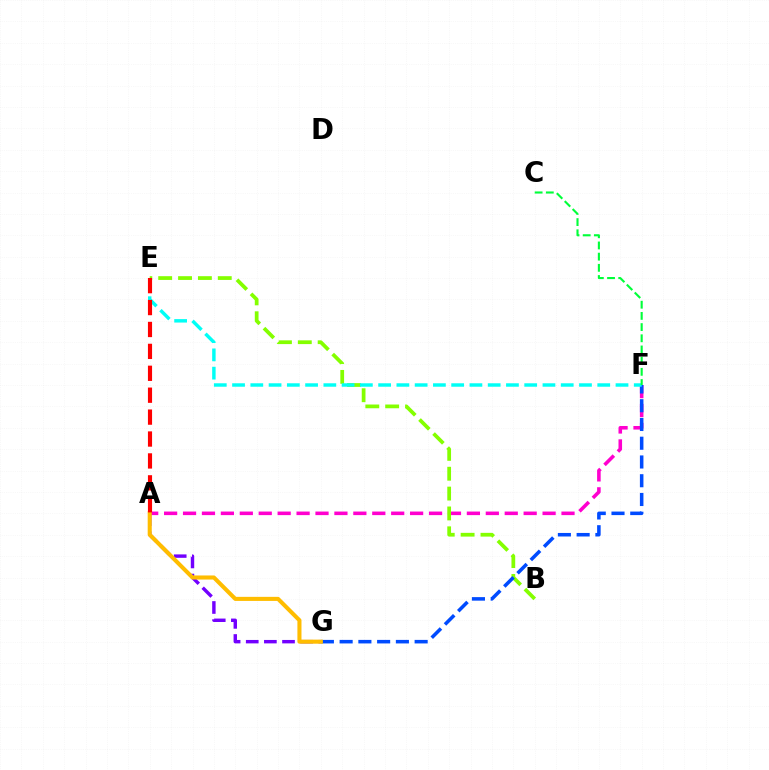{('A', 'F'): [{'color': '#ff00cf', 'line_style': 'dashed', 'thickness': 2.57}], ('B', 'E'): [{'color': '#84ff00', 'line_style': 'dashed', 'thickness': 2.7}], ('A', 'G'): [{'color': '#7200ff', 'line_style': 'dashed', 'thickness': 2.46}, {'color': '#ffbd00', 'line_style': 'solid', 'thickness': 2.93}], ('F', 'G'): [{'color': '#004bff', 'line_style': 'dashed', 'thickness': 2.55}], ('E', 'F'): [{'color': '#00fff6', 'line_style': 'dashed', 'thickness': 2.48}], ('A', 'E'): [{'color': '#ff0000', 'line_style': 'dashed', 'thickness': 2.98}], ('C', 'F'): [{'color': '#00ff39', 'line_style': 'dashed', 'thickness': 1.52}]}